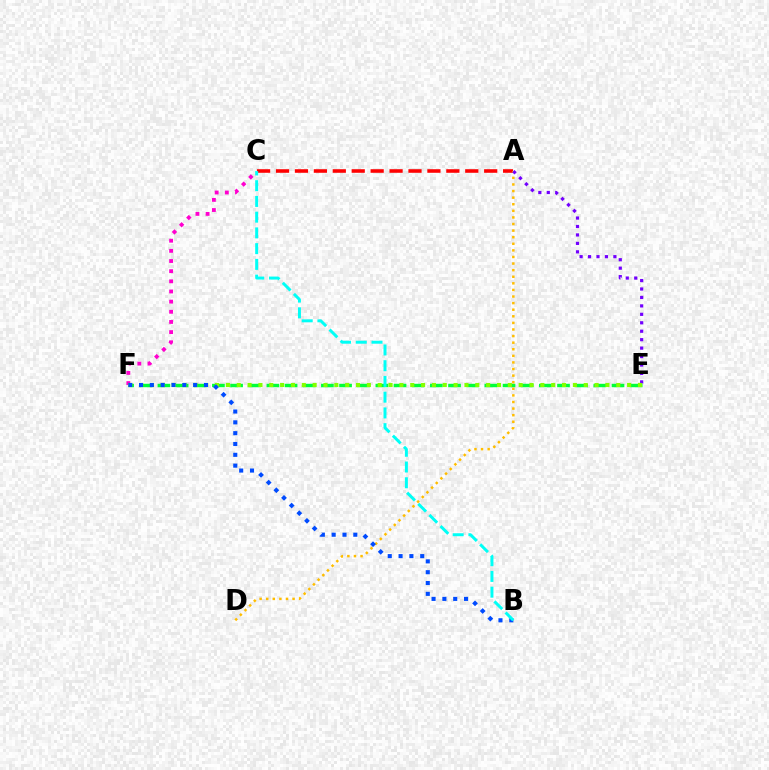{('C', 'F'): [{'color': '#ff00cf', 'line_style': 'dotted', 'thickness': 2.76}], ('E', 'F'): [{'color': '#00ff39', 'line_style': 'dashed', 'thickness': 2.47}, {'color': '#84ff00', 'line_style': 'dotted', 'thickness': 2.95}], ('A', 'C'): [{'color': '#ff0000', 'line_style': 'dashed', 'thickness': 2.57}], ('A', 'D'): [{'color': '#ffbd00', 'line_style': 'dotted', 'thickness': 1.79}], ('A', 'E'): [{'color': '#7200ff', 'line_style': 'dotted', 'thickness': 2.29}], ('B', 'F'): [{'color': '#004bff', 'line_style': 'dotted', 'thickness': 2.94}], ('B', 'C'): [{'color': '#00fff6', 'line_style': 'dashed', 'thickness': 2.14}]}